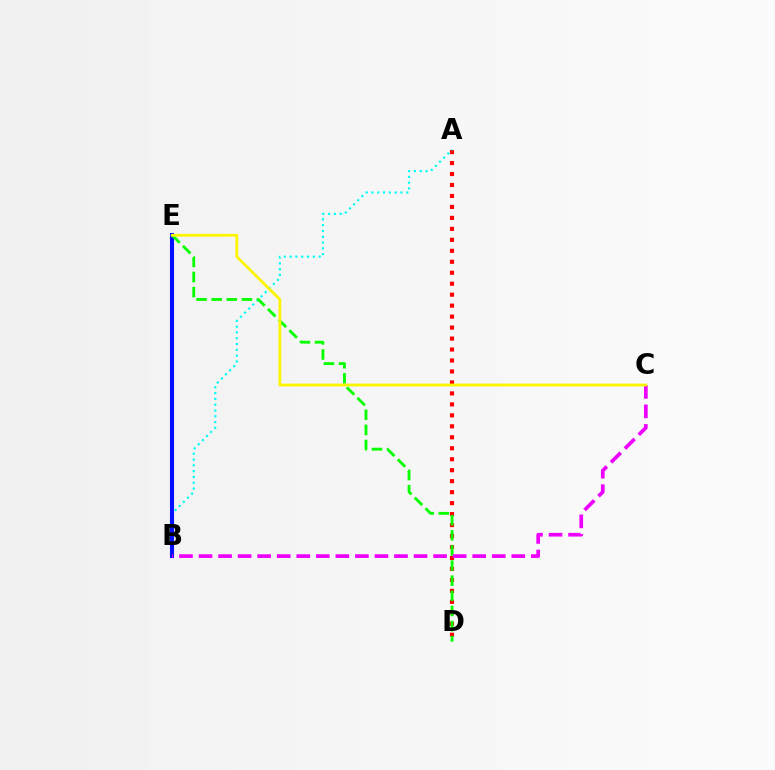{('A', 'D'): [{'color': '#ff0000', 'line_style': 'dotted', 'thickness': 2.98}], ('A', 'B'): [{'color': '#00fff6', 'line_style': 'dotted', 'thickness': 1.58}], ('B', 'E'): [{'color': '#0010ff', 'line_style': 'solid', 'thickness': 2.94}], ('D', 'E'): [{'color': '#08ff00', 'line_style': 'dashed', 'thickness': 2.06}], ('B', 'C'): [{'color': '#ee00ff', 'line_style': 'dashed', 'thickness': 2.66}], ('C', 'E'): [{'color': '#fcf500', 'line_style': 'solid', 'thickness': 2.01}]}